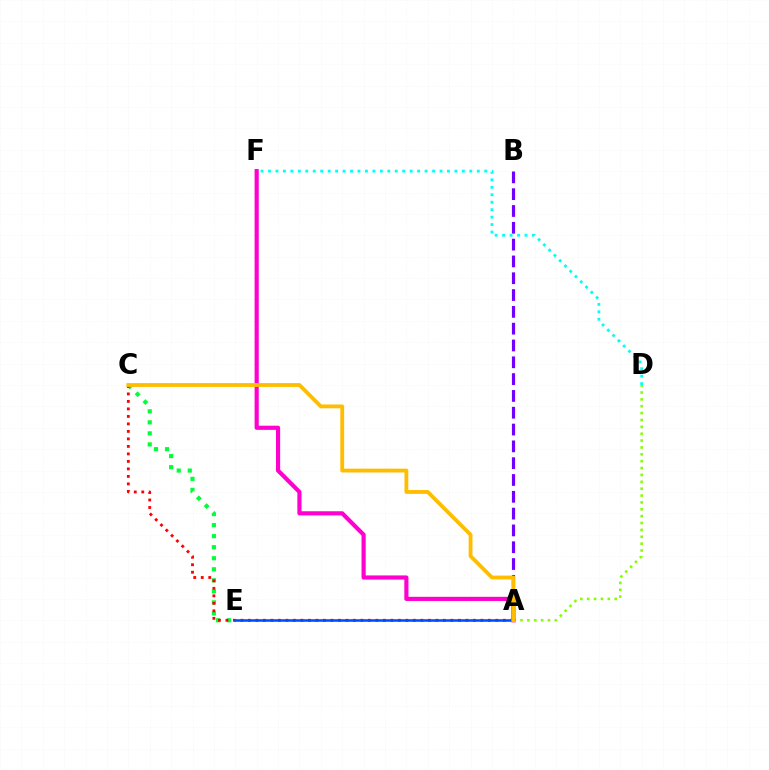{('A', 'D'): [{'color': '#84ff00', 'line_style': 'dotted', 'thickness': 1.87}], ('A', 'B'): [{'color': '#7200ff', 'line_style': 'dashed', 'thickness': 2.28}], ('C', 'E'): [{'color': '#00ff39', 'line_style': 'dotted', 'thickness': 3.0}], ('A', 'C'): [{'color': '#ff0000', 'line_style': 'dotted', 'thickness': 2.04}, {'color': '#ffbd00', 'line_style': 'solid', 'thickness': 2.75}], ('A', 'E'): [{'color': '#004bff', 'line_style': 'solid', 'thickness': 1.83}], ('A', 'F'): [{'color': '#ff00cf', 'line_style': 'solid', 'thickness': 2.99}], ('D', 'F'): [{'color': '#00fff6', 'line_style': 'dotted', 'thickness': 2.03}]}